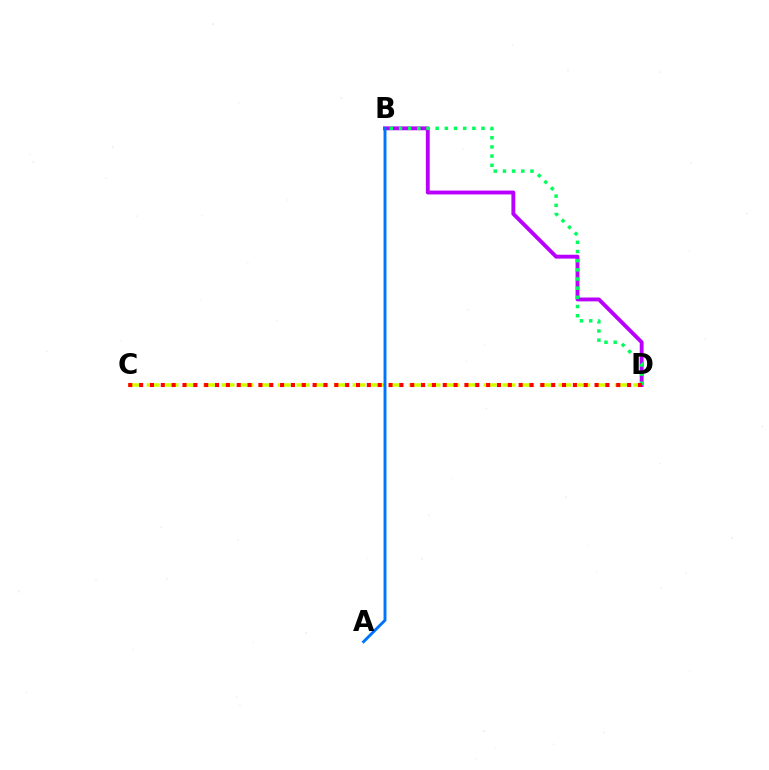{('C', 'D'): [{'color': '#d1ff00', 'line_style': 'dashed', 'thickness': 2.54}, {'color': '#ff0000', 'line_style': 'dotted', 'thickness': 2.95}], ('B', 'D'): [{'color': '#b900ff', 'line_style': 'solid', 'thickness': 2.78}, {'color': '#00ff5c', 'line_style': 'dotted', 'thickness': 2.49}], ('A', 'B'): [{'color': '#0074ff', 'line_style': 'solid', 'thickness': 2.09}]}